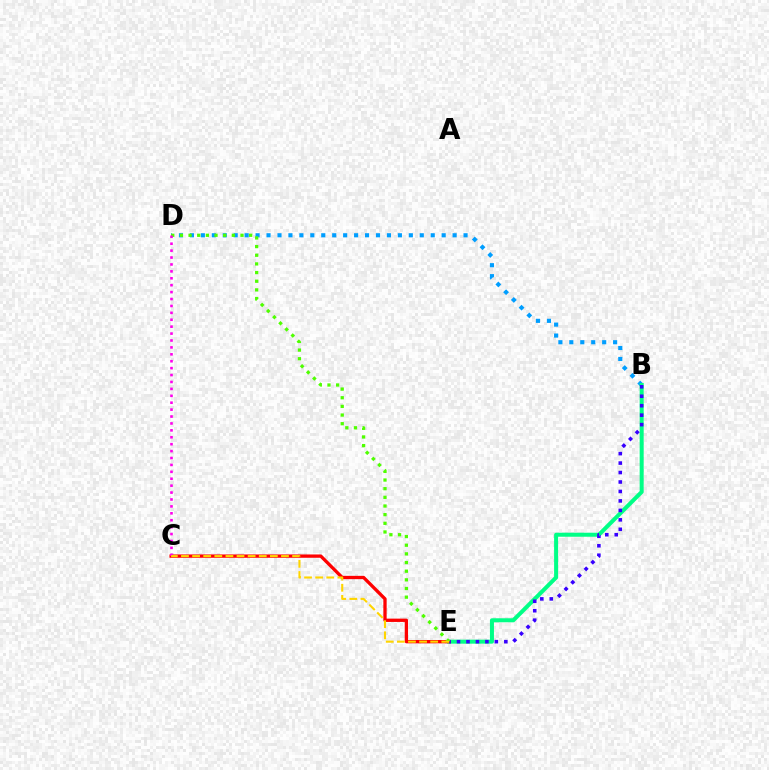{('B', 'D'): [{'color': '#009eff', 'line_style': 'dotted', 'thickness': 2.97}], ('B', 'E'): [{'color': '#00ff86', 'line_style': 'solid', 'thickness': 2.89}, {'color': '#3700ff', 'line_style': 'dotted', 'thickness': 2.57}], ('C', 'E'): [{'color': '#ff0000', 'line_style': 'solid', 'thickness': 2.38}, {'color': '#ffd500', 'line_style': 'dashed', 'thickness': 1.51}], ('D', 'E'): [{'color': '#4fff00', 'line_style': 'dotted', 'thickness': 2.35}], ('C', 'D'): [{'color': '#ff00ed', 'line_style': 'dotted', 'thickness': 1.88}]}